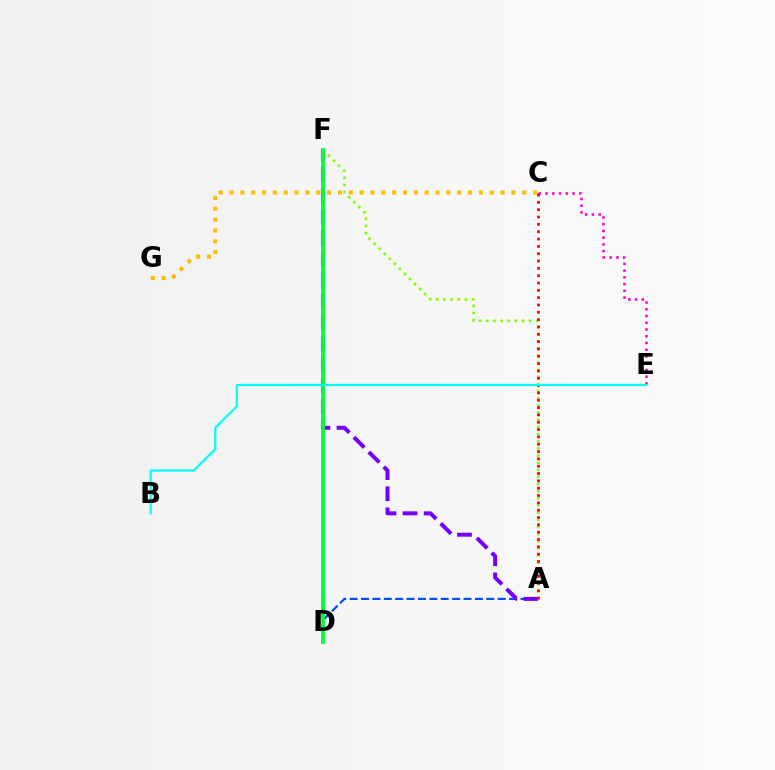{('A', 'D'): [{'color': '#004bff', 'line_style': 'dashed', 'thickness': 1.55}], ('C', 'E'): [{'color': '#ff00cf', 'line_style': 'dotted', 'thickness': 1.83}], ('A', 'F'): [{'color': '#84ff00', 'line_style': 'dotted', 'thickness': 1.94}, {'color': '#7200ff', 'line_style': 'dashed', 'thickness': 2.86}], ('D', 'F'): [{'color': '#00ff39', 'line_style': 'solid', 'thickness': 2.75}], ('A', 'C'): [{'color': '#ff0000', 'line_style': 'dotted', 'thickness': 1.99}], ('C', 'G'): [{'color': '#ffbd00', 'line_style': 'dotted', 'thickness': 2.95}], ('B', 'E'): [{'color': '#00fff6', 'line_style': 'solid', 'thickness': 1.58}]}